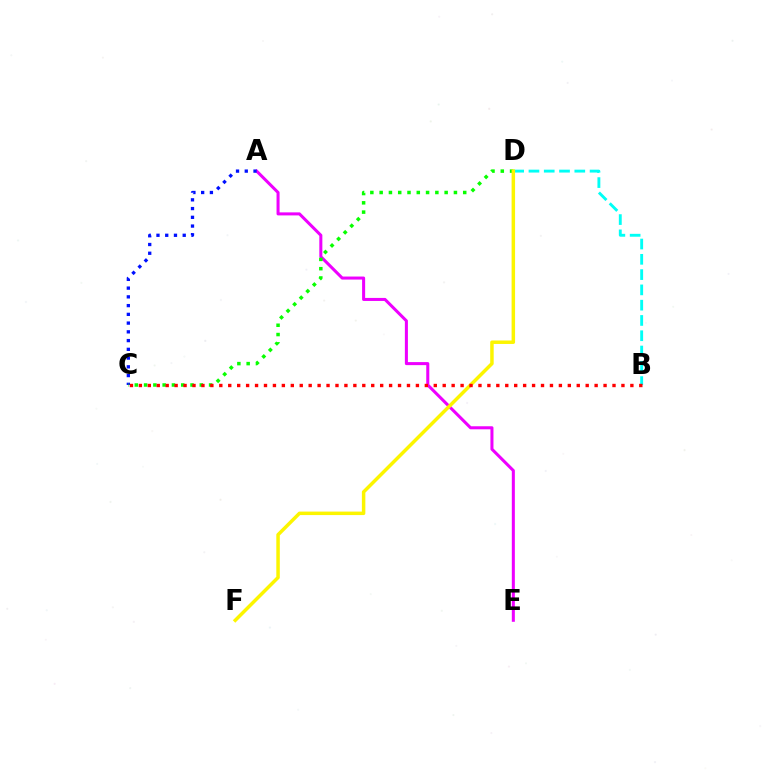{('A', 'E'): [{'color': '#ee00ff', 'line_style': 'solid', 'thickness': 2.19}], ('A', 'C'): [{'color': '#0010ff', 'line_style': 'dotted', 'thickness': 2.38}], ('C', 'D'): [{'color': '#08ff00', 'line_style': 'dotted', 'thickness': 2.52}], ('B', 'D'): [{'color': '#00fff6', 'line_style': 'dashed', 'thickness': 2.08}], ('D', 'F'): [{'color': '#fcf500', 'line_style': 'solid', 'thickness': 2.51}], ('B', 'C'): [{'color': '#ff0000', 'line_style': 'dotted', 'thickness': 2.43}]}